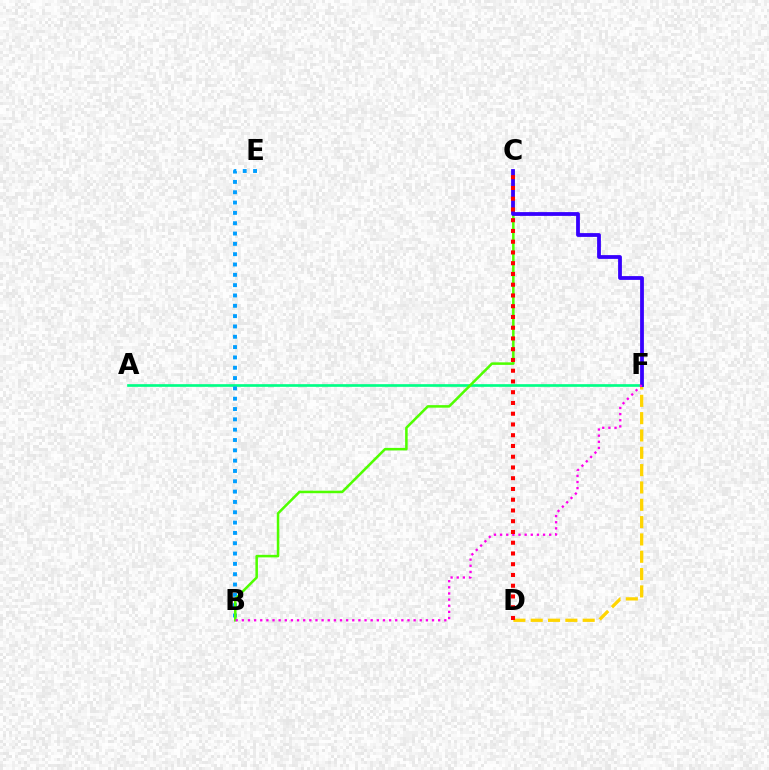{('D', 'F'): [{'color': '#ffd500', 'line_style': 'dashed', 'thickness': 2.35}], ('A', 'F'): [{'color': '#00ff86', 'line_style': 'solid', 'thickness': 1.92}], ('B', 'E'): [{'color': '#009eff', 'line_style': 'dotted', 'thickness': 2.8}], ('B', 'C'): [{'color': '#4fff00', 'line_style': 'solid', 'thickness': 1.82}], ('C', 'F'): [{'color': '#3700ff', 'line_style': 'solid', 'thickness': 2.73}], ('B', 'F'): [{'color': '#ff00ed', 'line_style': 'dotted', 'thickness': 1.67}], ('C', 'D'): [{'color': '#ff0000', 'line_style': 'dotted', 'thickness': 2.92}]}